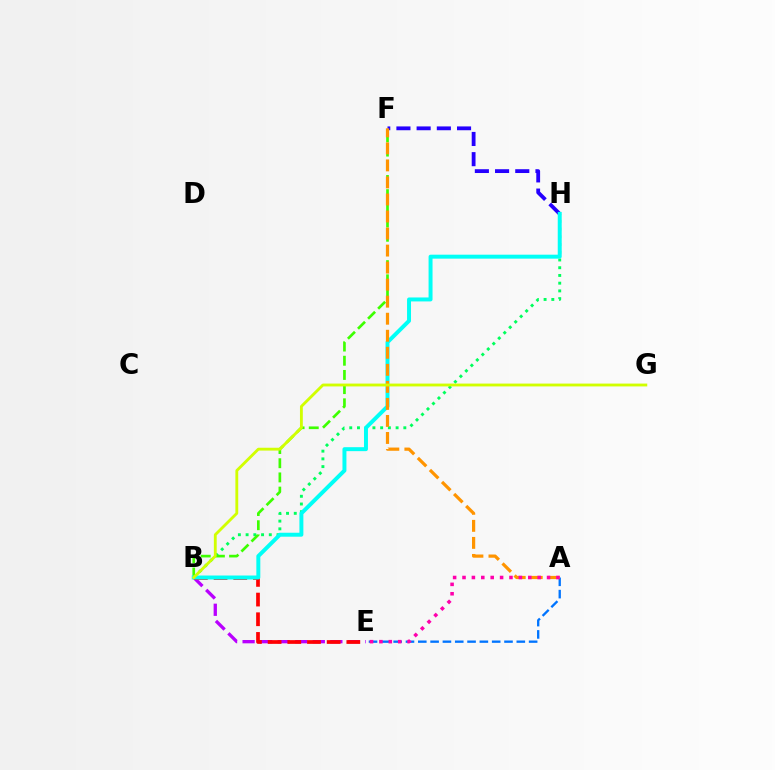{('B', 'H'): [{'color': '#00ff5c', 'line_style': 'dotted', 'thickness': 2.1}, {'color': '#00fff6', 'line_style': 'solid', 'thickness': 2.85}], ('B', 'F'): [{'color': '#3dff00', 'line_style': 'dashed', 'thickness': 1.93}], ('F', 'H'): [{'color': '#2500ff', 'line_style': 'dashed', 'thickness': 2.74}], ('B', 'E'): [{'color': '#b900ff', 'line_style': 'dashed', 'thickness': 2.38}, {'color': '#ff0000', 'line_style': 'dashed', 'thickness': 2.67}], ('A', 'E'): [{'color': '#0074ff', 'line_style': 'dashed', 'thickness': 1.67}, {'color': '#ff00ac', 'line_style': 'dotted', 'thickness': 2.55}], ('A', 'F'): [{'color': '#ff9400', 'line_style': 'dashed', 'thickness': 2.31}], ('B', 'G'): [{'color': '#d1ff00', 'line_style': 'solid', 'thickness': 2.05}]}